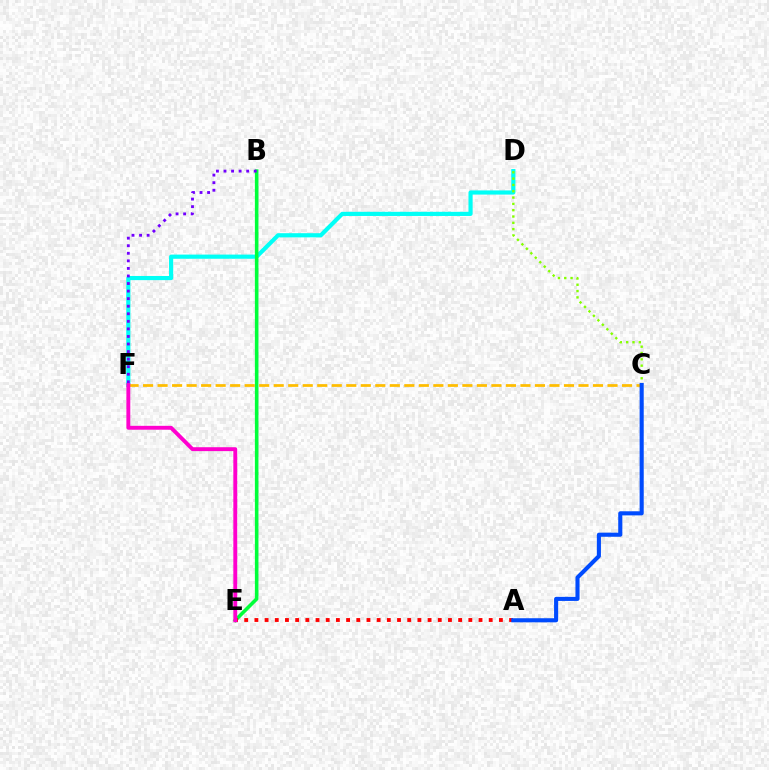{('D', 'F'): [{'color': '#00fff6', 'line_style': 'solid', 'thickness': 2.99}], ('C', 'F'): [{'color': '#ffbd00', 'line_style': 'dashed', 'thickness': 1.97}], ('B', 'E'): [{'color': '#00ff39', 'line_style': 'solid', 'thickness': 2.58}], ('B', 'F'): [{'color': '#7200ff', 'line_style': 'dotted', 'thickness': 2.05}], ('A', 'E'): [{'color': '#ff0000', 'line_style': 'dotted', 'thickness': 2.77}], ('C', 'D'): [{'color': '#84ff00', 'line_style': 'dotted', 'thickness': 1.72}], ('E', 'F'): [{'color': '#ff00cf', 'line_style': 'solid', 'thickness': 2.8}], ('A', 'C'): [{'color': '#004bff', 'line_style': 'solid', 'thickness': 2.95}]}